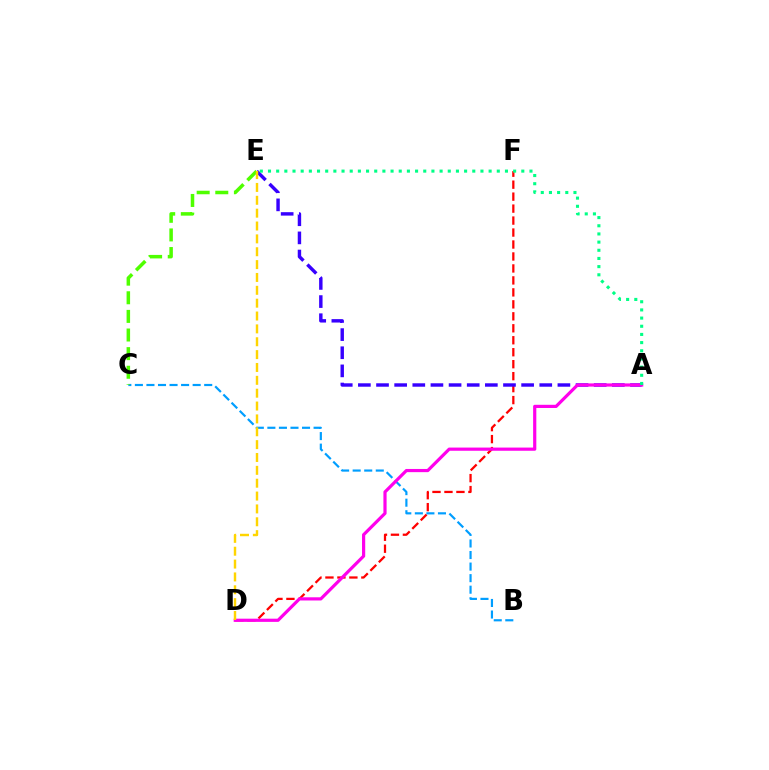{('D', 'F'): [{'color': '#ff0000', 'line_style': 'dashed', 'thickness': 1.63}], ('A', 'E'): [{'color': '#3700ff', 'line_style': 'dashed', 'thickness': 2.46}, {'color': '#00ff86', 'line_style': 'dotted', 'thickness': 2.22}], ('B', 'C'): [{'color': '#009eff', 'line_style': 'dashed', 'thickness': 1.57}], ('C', 'E'): [{'color': '#4fff00', 'line_style': 'dashed', 'thickness': 2.53}], ('A', 'D'): [{'color': '#ff00ed', 'line_style': 'solid', 'thickness': 2.3}], ('D', 'E'): [{'color': '#ffd500', 'line_style': 'dashed', 'thickness': 1.75}]}